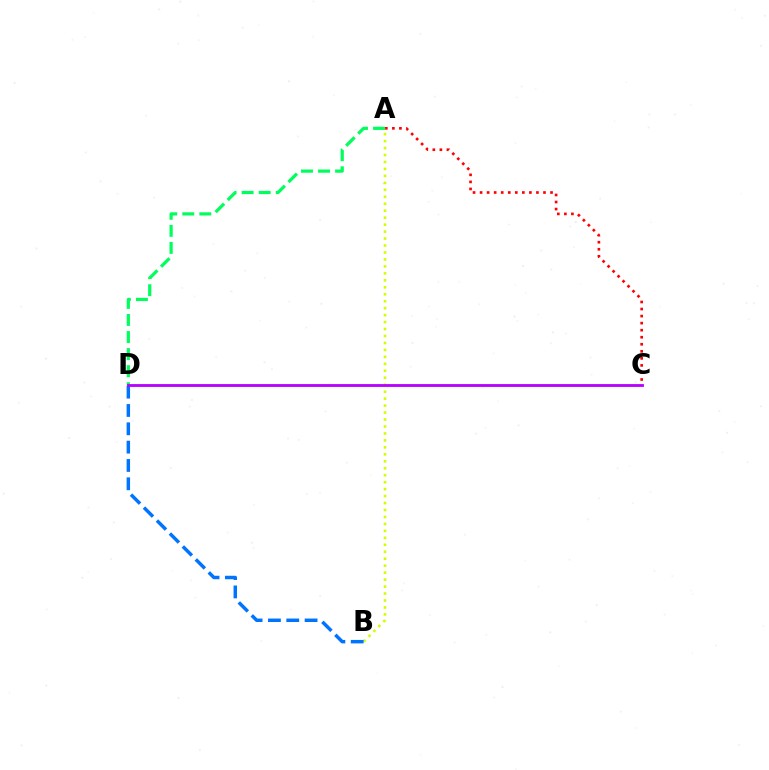{('A', 'C'): [{'color': '#ff0000', 'line_style': 'dotted', 'thickness': 1.91}], ('A', 'D'): [{'color': '#00ff5c', 'line_style': 'dashed', 'thickness': 2.32}], ('A', 'B'): [{'color': '#d1ff00', 'line_style': 'dotted', 'thickness': 1.89}], ('B', 'D'): [{'color': '#0074ff', 'line_style': 'dashed', 'thickness': 2.49}], ('C', 'D'): [{'color': '#b900ff', 'line_style': 'solid', 'thickness': 2.04}]}